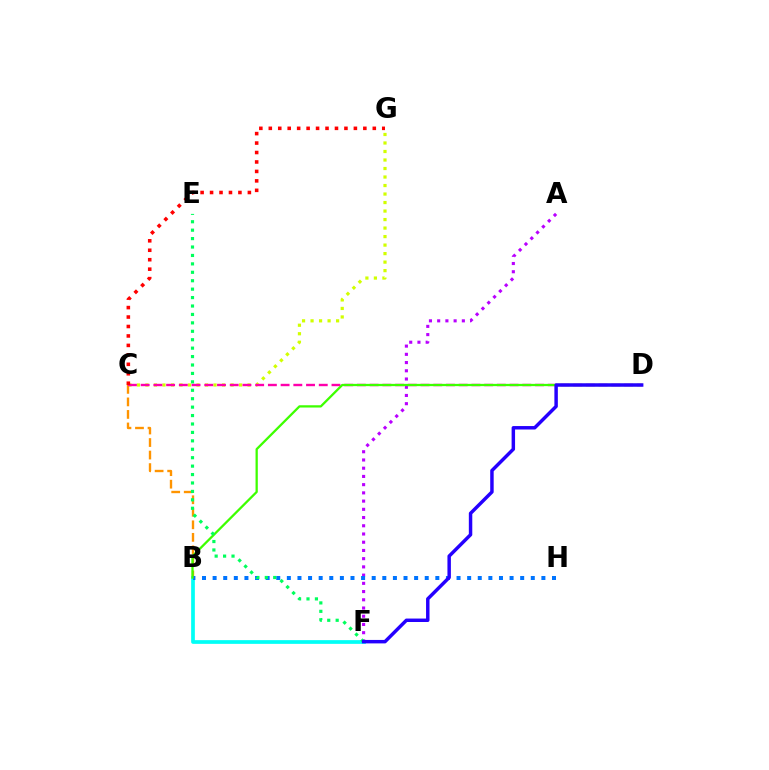{('C', 'G'): [{'color': '#d1ff00', 'line_style': 'dotted', 'thickness': 2.31}, {'color': '#ff0000', 'line_style': 'dotted', 'thickness': 2.57}], ('B', 'C'): [{'color': '#ff9400', 'line_style': 'dashed', 'thickness': 1.7}], ('C', 'D'): [{'color': '#ff00ac', 'line_style': 'dashed', 'thickness': 1.73}], ('A', 'F'): [{'color': '#b900ff', 'line_style': 'dotted', 'thickness': 2.23}], ('B', 'F'): [{'color': '#00fff6', 'line_style': 'solid', 'thickness': 2.67}], ('B', 'H'): [{'color': '#0074ff', 'line_style': 'dotted', 'thickness': 2.88}], ('B', 'D'): [{'color': '#3dff00', 'line_style': 'solid', 'thickness': 1.64}], ('E', 'F'): [{'color': '#00ff5c', 'line_style': 'dotted', 'thickness': 2.29}], ('D', 'F'): [{'color': '#2500ff', 'line_style': 'solid', 'thickness': 2.49}]}